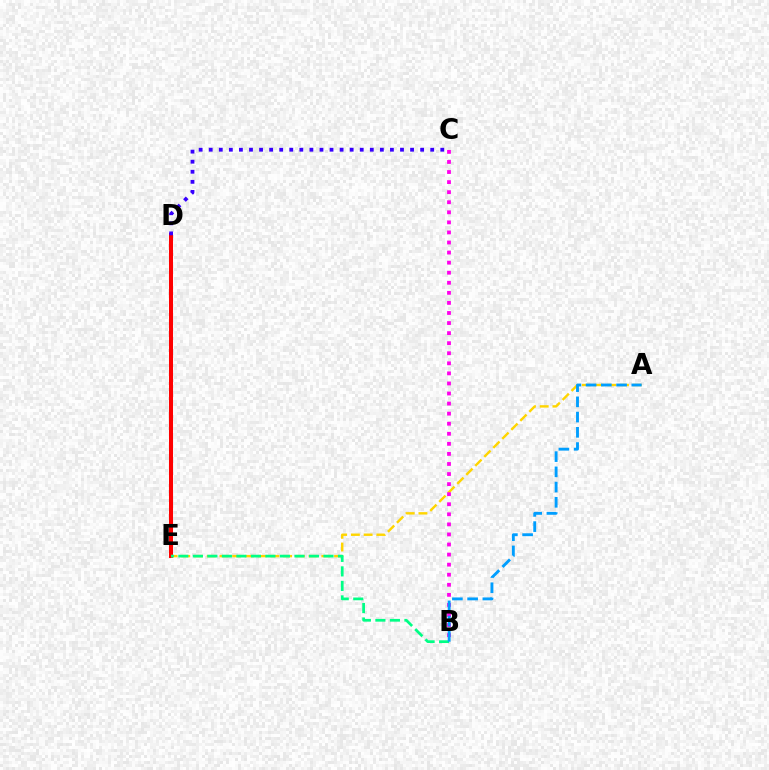{('D', 'E'): [{'color': '#4fff00', 'line_style': 'dotted', 'thickness': 1.91}, {'color': '#ff0000', 'line_style': 'solid', 'thickness': 2.89}], ('A', 'E'): [{'color': '#ffd500', 'line_style': 'dashed', 'thickness': 1.73}], ('B', 'E'): [{'color': '#00ff86', 'line_style': 'dashed', 'thickness': 1.97}], ('B', 'C'): [{'color': '#ff00ed', 'line_style': 'dotted', 'thickness': 2.74}], ('C', 'D'): [{'color': '#3700ff', 'line_style': 'dotted', 'thickness': 2.74}], ('A', 'B'): [{'color': '#009eff', 'line_style': 'dashed', 'thickness': 2.07}]}